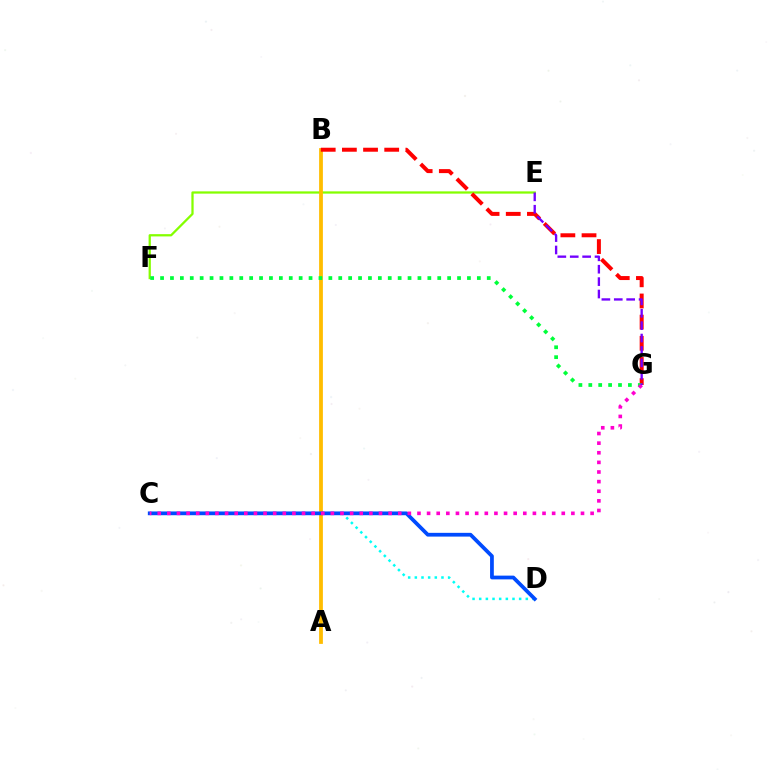{('C', 'D'): [{'color': '#00fff6', 'line_style': 'dotted', 'thickness': 1.81}, {'color': '#004bff', 'line_style': 'solid', 'thickness': 2.7}], ('E', 'F'): [{'color': '#84ff00', 'line_style': 'solid', 'thickness': 1.63}], ('A', 'B'): [{'color': '#ffbd00', 'line_style': 'solid', 'thickness': 2.72}], ('B', 'G'): [{'color': '#ff0000', 'line_style': 'dashed', 'thickness': 2.87}], ('F', 'G'): [{'color': '#00ff39', 'line_style': 'dotted', 'thickness': 2.69}], ('C', 'G'): [{'color': '#ff00cf', 'line_style': 'dotted', 'thickness': 2.61}], ('E', 'G'): [{'color': '#7200ff', 'line_style': 'dashed', 'thickness': 1.68}]}